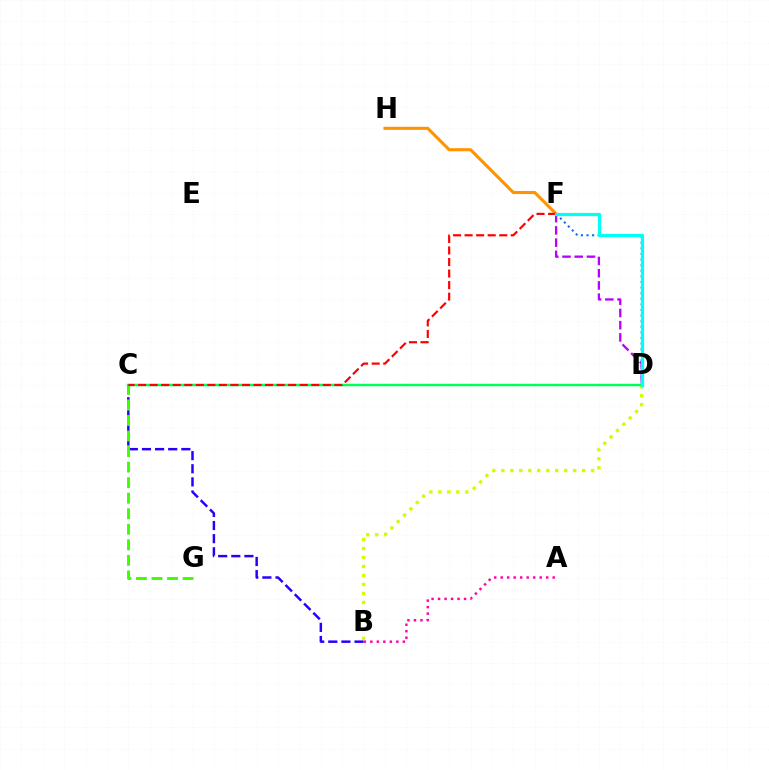{('B', 'D'): [{'color': '#d1ff00', 'line_style': 'dotted', 'thickness': 2.44}], ('B', 'C'): [{'color': '#2500ff', 'line_style': 'dashed', 'thickness': 1.78}], ('D', 'F'): [{'color': '#0074ff', 'line_style': 'dotted', 'thickness': 1.52}, {'color': '#b900ff', 'line_style': 'dashed', 'thickness': 1.66}, {'color': '#00fff6', 'line_style': 'solid', 'thickness': 2.33}], ('F', 'H'): [{'color': '#ff9400', 'line_style': 'solid', 'thickness': 2.23}], ('C', 'G'): [{'color': '#3dff00', 'line_style': 'dashed', 'thickness': 2.11}], ('C', 'D'): [{'color': '#00ff5c', 'line_style': 'solid', 'thickness': 1.78}], ('C', 'F'): [{'color': '#ff0000', 'line_style': 'dashed', 'thickness': 1.57}], ('A', 'B'): [{'color': '#ff00ac', 'line_style': 'dotted', 'thickness': 1.77}]}